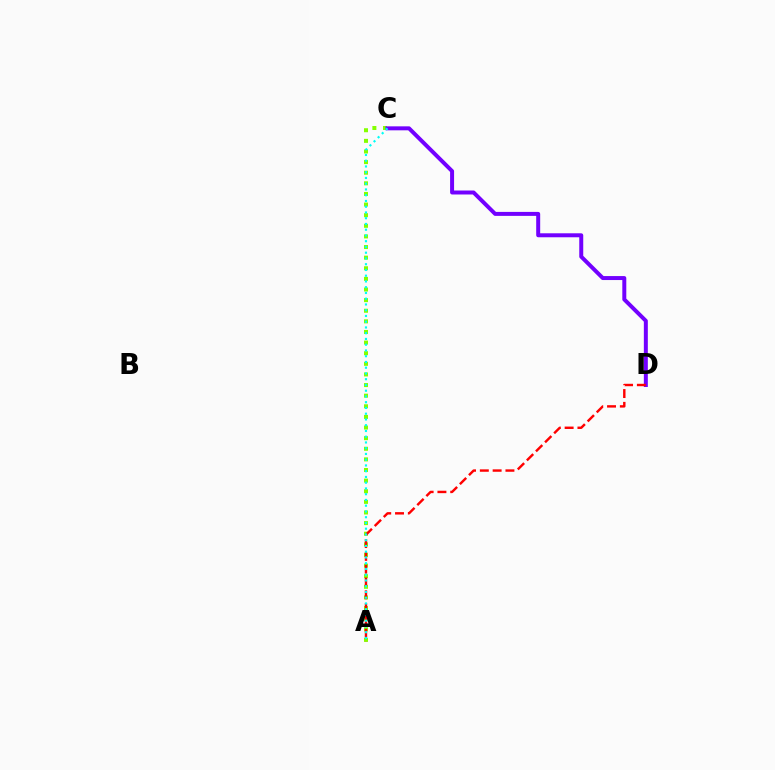{('A', 'C'): [{'color': '#84ff00', 'line_style': 'dotted', 'thickness': 2.88}, {'color': '#00fff6', 'line_style': 'dotted', 'thickness': 1.56}], ('C', 'D'): [{'color': '#7200ff', 'line_style': 'solid', 'thickness': 2.87}], ('A', 'D'): [{'color': '#ff0000', 'line_style': 'dashed', 'thickness': 1.74}]}